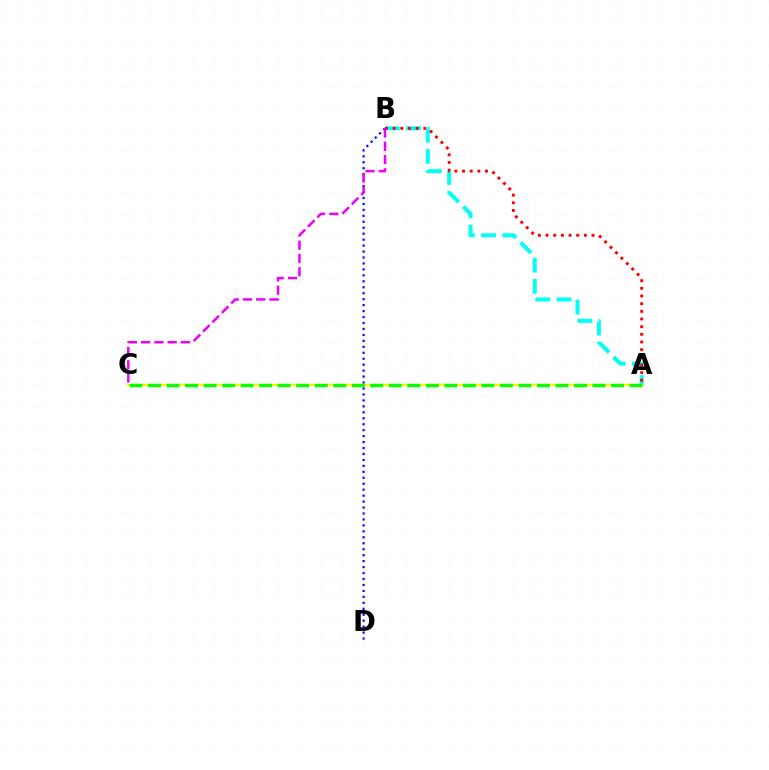{('B', 'D'): [{'color': '#0010ff', 'line_style': 'dotted', 'thickness': 1.62}], ('A', 'B'): [{'color': '#00fff6', 'line_style': 'dashed', 'thickness': 2.88}, {'color': '#ff0000', 'line_style': 'dotted', 'thickness': 2.08}], ('A', 'C'): [{'color': '#fcf500', 'line_style': 'solid', 'thickness': 1.59}, {'color': '#08ff00', 'line_style': 'dashed', 'thickness': 2.52}], ('B', 'C'): [{'color': '#ee00ff', 'line_style': 'dashed', 'thickness': 1.8}]}